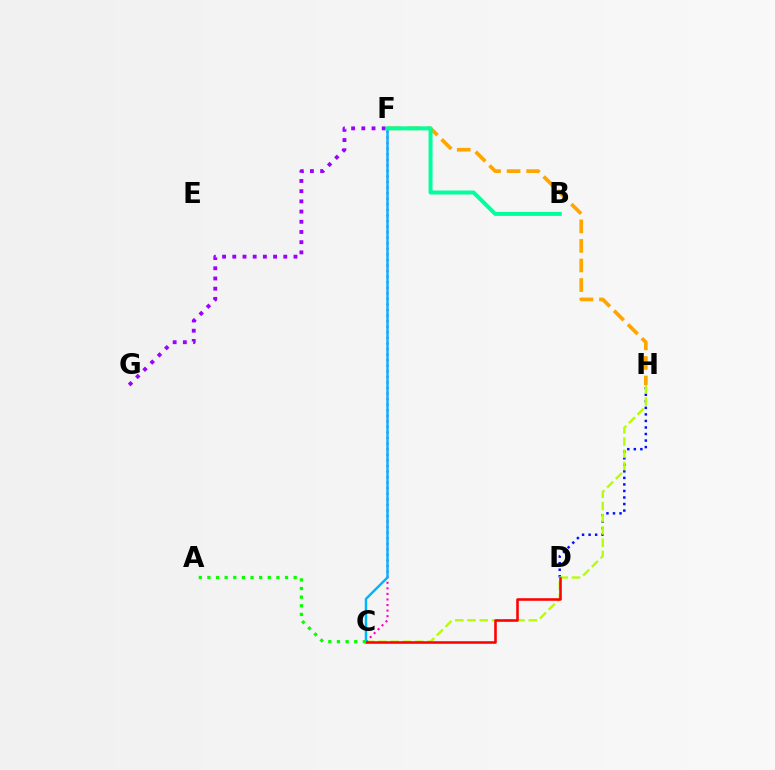{('D', 'H'): [{'color': '#0010ff', 'line_style': 'dotted', 'thickness': 1.78}], ('F', 'G'): [{'color': '#9b00ff', 'line_style': 'dotted', 'thickness': 2.77}], ('F', 'H'): [{'color': '#ffa500', 'line_style': 'dashed', 'thickness': 2.66}], ('C', 'H'): [{'color': '#b3ff00', 'line_style': 'dashed', 'thickness': 1.66}], ('C', 'F'): [{'color': '#ff00bd', 'line_style': 'dotted', 'thickness': 1.51}, {'color': '#00b5ff', 'line_style': 'solid', 'thickness': 1.76}], ('B', 'F'): [{'color': '#00ff9d', 'line_style': 'solid', 'thickness': 2.87}], ('C', 'D'): [{'color': '#ff0000', 'line_style': 'solid', 'thickness': 1.85}], ('A', 'C'): [{'color': '#08ff00', 'line_style': 'dotted', 'thickness': 2.34}]}